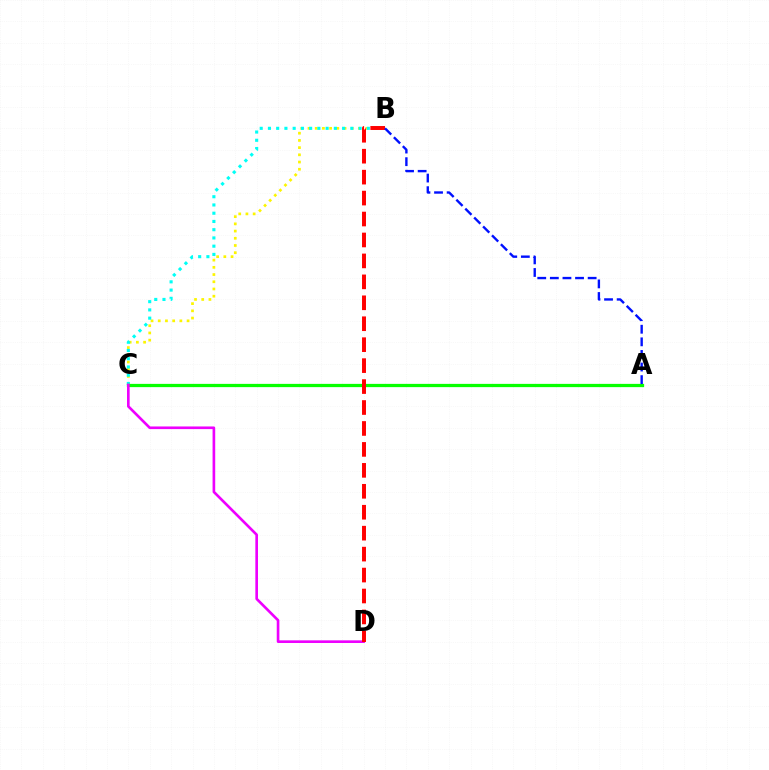{('B', 'C'): [{'color': '#fcf500', 'line_style': 'dotted', 'thickness': 1.96}, {'color': '#00fff6', 'line_style': 'dotted', 'thickness': 2.24}], ('A', 'C'): [{'color': '#08ff00', 'line_style': 'solid', 'thickness': 2.35}], ('C', 'D'): [{'color': '#ee00ff', 'line_style': 'solid', 'thickness': 1.9}], ('B', 'D'): [{'color': '#ff0000', 'line_style': 'dashed', 'thickness': 2.85}], ('A', 'B'): [{'color': '#0010ff', 'line_style': 'dashed', 'thickness': 1.71}]}